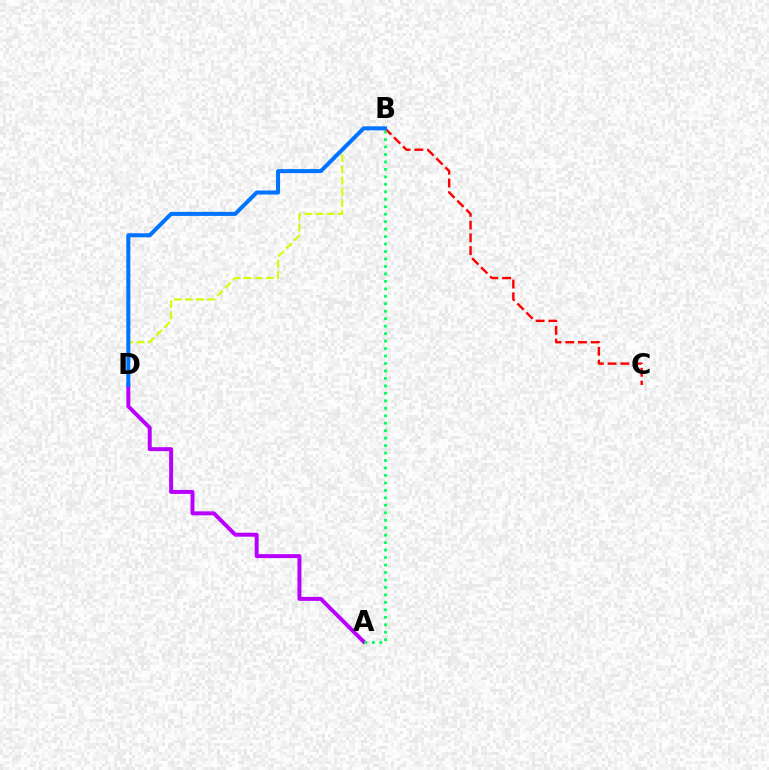{('B', 'C'): [{'color': '#ff0000', 'line_style': 'dashed', 'thickness': 1.73}], ('A', 'D'): [{'color': '#b900ff', 'line_style': 'solid', 'thickness': 2.85}], ('A', 'B'): [{'color': '#00ff5c', 'line_style': 'dotted', 'thickness': 2.03}], ('B', 'D'): [{'color': '#d1ff00', 'line_style': 'dashed', 'thickness': 1.53}, {'color': '#0074ff', 'line_style': 'solid', 'thickness': 2.9}]}